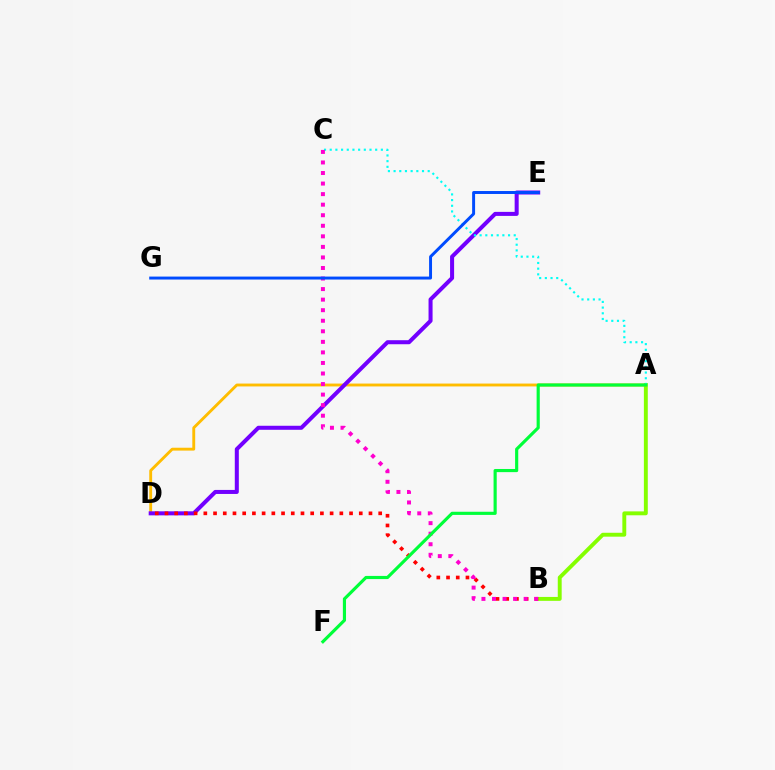{('A', 'B'): [{'color': '#84ff00', 'line_style': 'solid', 'thickness': 2.81}], ('A', 'D'): [{'color': '#ffbd00', 'line_style': 'solid', 'thickness': 2.07}], ('D', 'E'): [{'color': '#7200ff', 'line_style': 'solid', 'thickness': 2.9}], ('A', 'C'): [{'color': '#00fff6', 'line_style': 'dotted', 'thickness': 1.54}], ('B', 'D'): [{'color': '#ff0000', 'line_style': 'dotted', 'thickness': 2.64}], ('B', 'C'): [{'color': '#ff00cf', 'line_style': 'dotted', 'thickness': 2.87}], ('A', 'F'): [{'color': '#00ff39', 'line_style': 'solid', 'thickness': 2.27}], ('E', 'G'): [{'color': '#004bff', 'line_style': 'solid', 'thickness': 2.12}]}